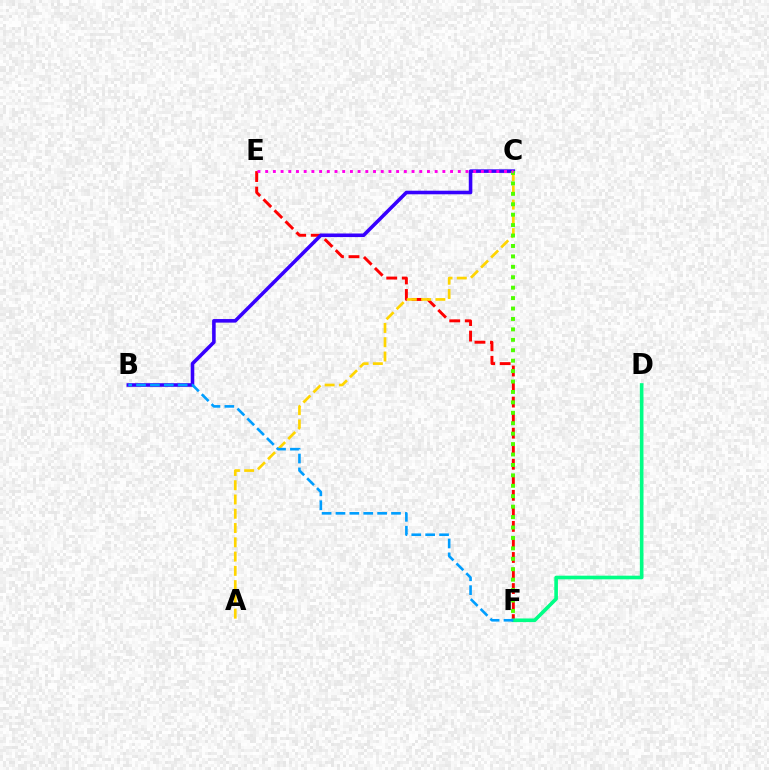{('E', 'F'): [{'color': '#ff0000', 'line_style': 'dashed', 'thickness': 2.11}], ('B', 'C'): [{'color': '#3700ff', 'line_style': 'solid', 'thickness': 2.57}], ('A', 'C'): [{'color': '#ffd500', 'line_style': 'dashed', 'thickness': 1.94}], ('C', 'F'): [{'color': '#4fff00', 'line_style': 'dotted', 'thickness': 2.83}], ('D', 'F'): [{'color': '#00ff86', 'line_style': 'solid', 'thickness': 2.61}], ('C', 'E'): [{'color': '#ff00ed', 'line_style': 'dotted', 'thickness': 2.09}], ('B', 'F'): [{'color': '#009eff', 'line_style': 'dashed', 'thickness': 1.89}]}